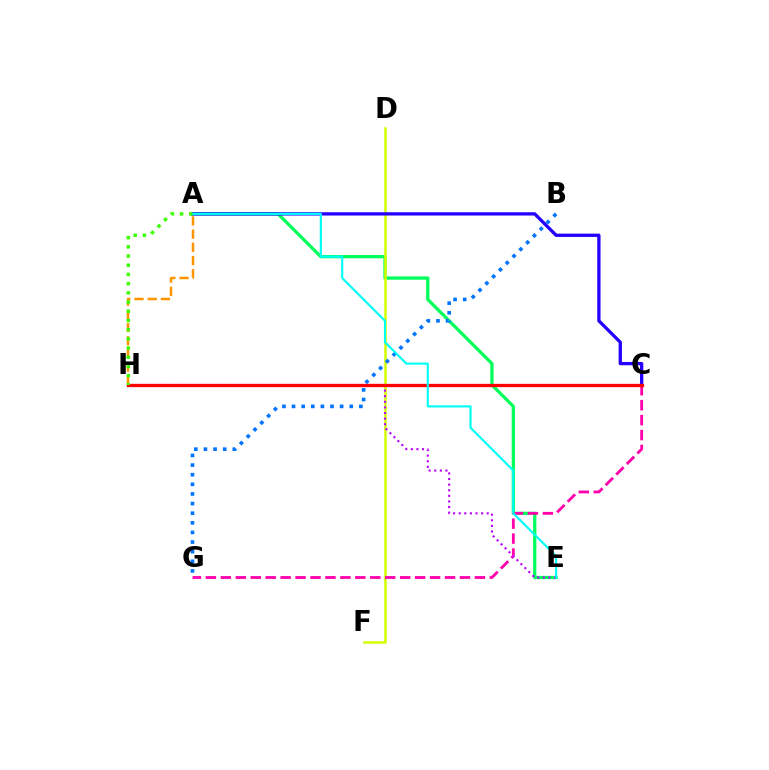{('A', 'E'): [{'color': '#00ff5c', 'line_style': 'solid', 'thickness': 2.35}, {'color': '#00fff6', 'line_style': 'solid', 'thickness': 1.54}], ('D', 'F'): [{'color': '#d1ff00', 'line_style': 'solid', 'thickness': 1.82}], ('B', 'G'): [{'color': '#0074ff', 'line_style': 'dotted', 'thickness': 2.61}], ('C', 'G'): [{'color': '#ff00ac', 'line_style': 'dashed', 'thickness': 2.03}], ('E', 'H'): [{'color': '#b900ff', 'line_style': 'dotted', 'thickness': 1.52}], ('A', 'C'): [{'color': '#2500ff', 'line_style': 'solid', 'thickness': 2.37}], ('C', 'H'): [{'color': '#ff0000', 'line_style': 'solid', 'thickness': 2.37}], ('A', 'H'): [{'color': '#ff9400', 'line_style': 'dashed', 'thickness': 1.79}, {'color': '#3dff00', 'line_style': 'dotted', 'thickness': 2.5}]}